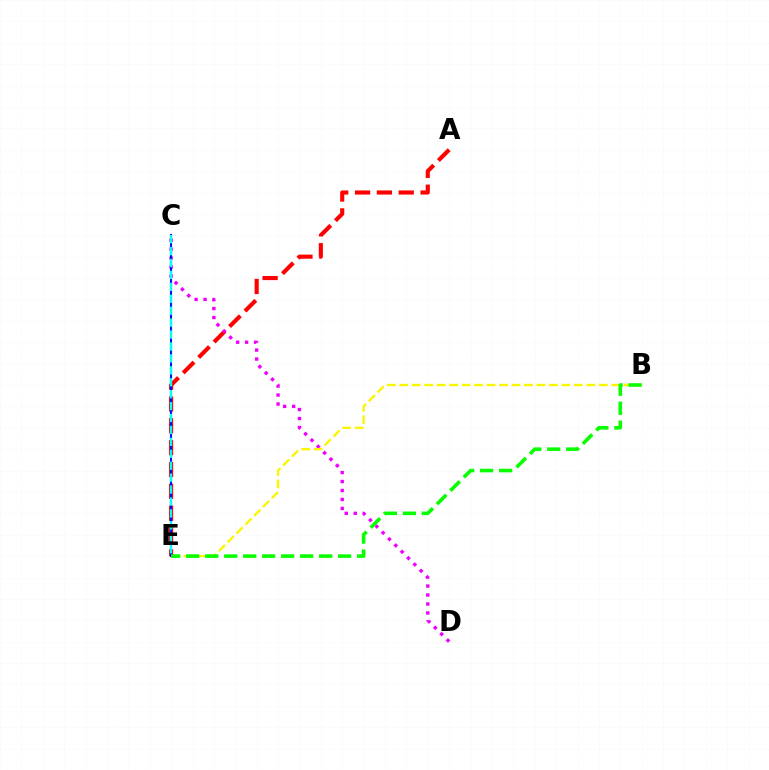{('A', 'E'): [{'color': '#ff0000', 'line_style': 'dashed', 'thickness': 2.97}], ('C', 'D'): [{'color': '#ee00ff', 'line_style': 'dotted', 'thickness': 2.44}], ('B', 'E'): [{'color': '#fcf500', 'line_style': 'dashed', 'thickness': 1.69}, {'color': '#08ff00', 'line_style': 'dashed', 'thickness': 2.58}], ('C', 'E'): [{'color': '#0010ff', 'line_style': 'solid', 'thickness': 1.52}, {'color': '#00fff6', 'line_style': 'dashed', 'thickness': 1.62}]}